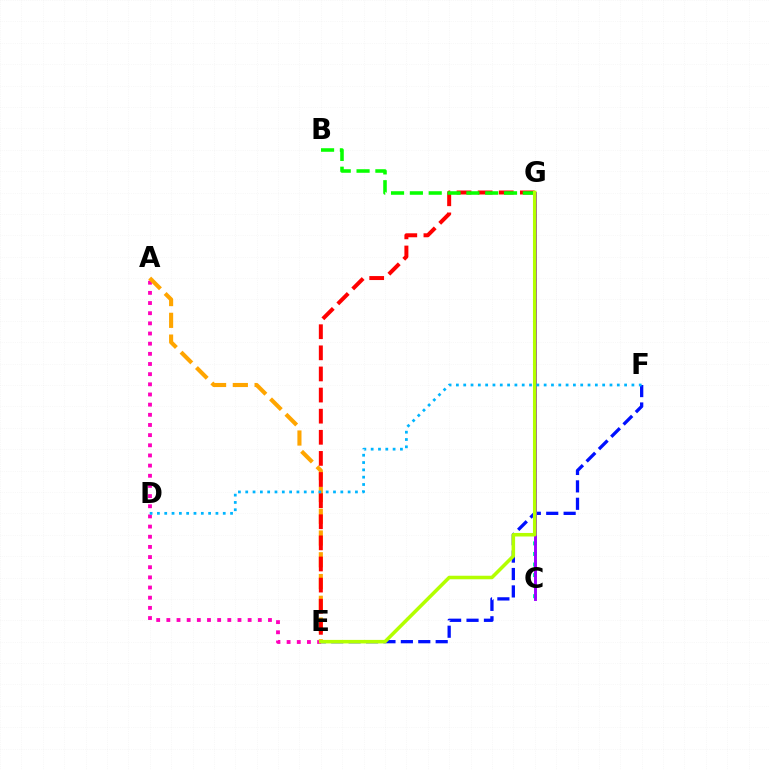{('A', 'E'): [{'color': '#ff00bd', 'line_style': 'dotted', 'thickness': 2.76}, {'color': '#ffa500', 'line_style': 'dashed', 'thickness': 2.96}], ('E', 'F'): [{'color': '#0010ff', 'line_style': 'dashed', 'thickness': 2.37}], ('C', 'G'): [{'color': '#00ff9d', 'line_style': 'dotted', 'thickness': 2.87}, {'color': '#9b00ff', 'line_style': 'solid', 'thickness': 2.1}], ('E', 'G'): [{'color': '#ff0000', 'line_style': 'dashed', 'thickness': 2.87}, {'color': '#b3ff00', 'line_style': 'solid', 'thickness': 2.55}], ('B', 'G'): [{'color': '#08ff00', 'line_style': 'dashed', 'thickness': 2.56}], ('D', 'F'): [{'color': '#00b5ff', 'line_style': 'dotted', 'thickness': 1.99}]}